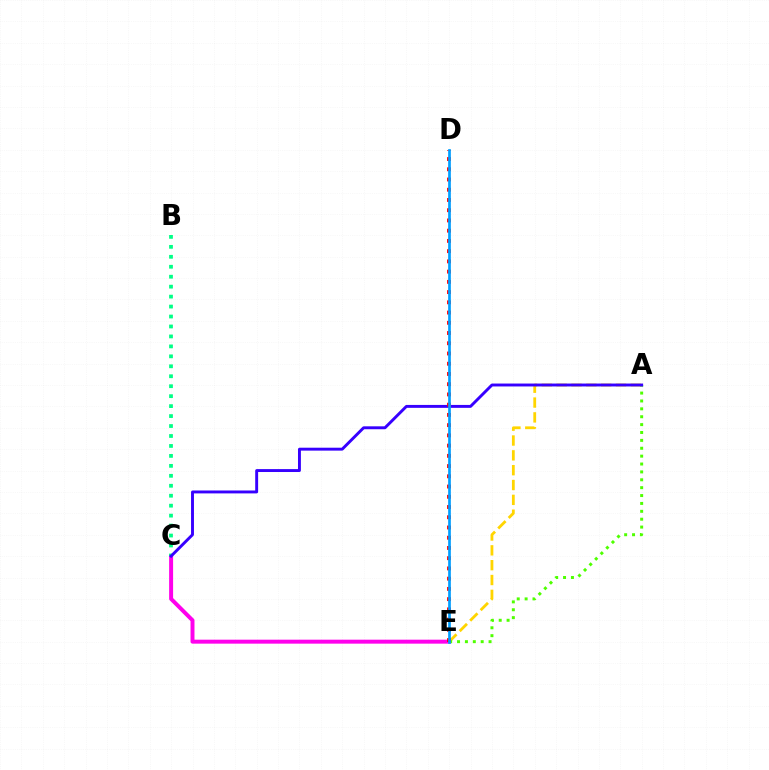{('C', 'E'): [{'color': '#ff00ed', 'line_style': 'solid', 'thickness': 2.86}], ('A', 'E'): [{'color': '#ffd500', 'line_style': 'dashed', 'thickness': 2.02}, {'color': '#4fff00', 'line_style': 'dotted', 'thickness': 2.14}], ('B', 'C'): [{'color': '#00ff86', 'line_style': 'dotted', 'thickness': 2.7}], ('A', 'C'): [{'color': '#3700ff', 'line_style': 'solid', 'thickness': 2.1}], ('D', 'E'): [{'color': '#ff0000', 'line_style': 'dotted', 'thickness': 2.78}, {'color': '#009eff', 'line_style': 'solid', 'thickness': 1.94}]}